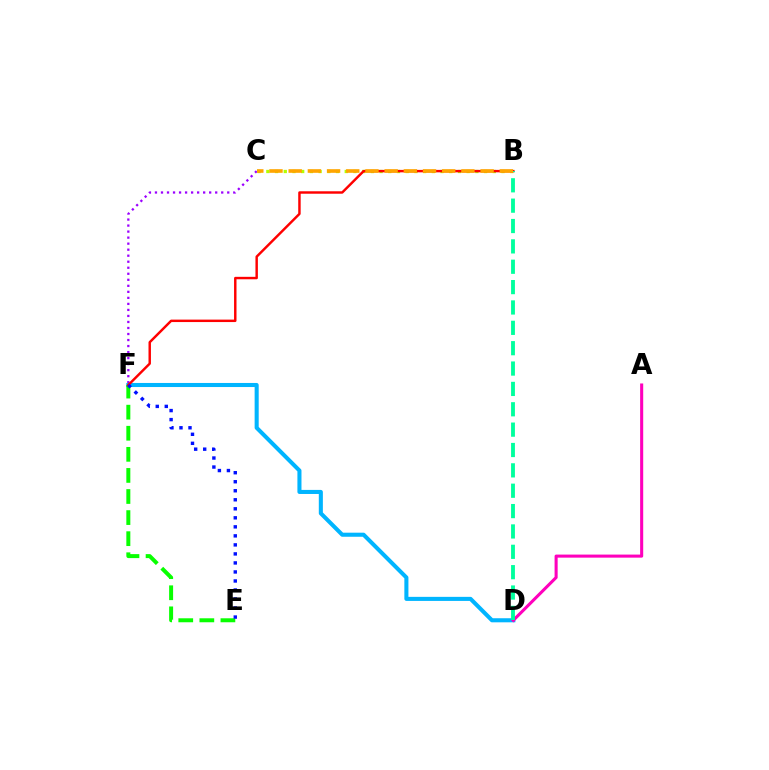{('C', 'F'): [{'color': '#9b00ff', 'line_style': 'dotted', 'thickness': 1.64}], ('B', 'C'): [{'color': '#b3ff00', 'line_style': 'dotted', 'thickness': 2.37}, {'color': '#ffa500', 'line_style': 'dashed', 'thickness': 2.61}], ('D', 'F'): [{'color': '#00b5ff', 'line_style': 'solid', 'thickness': 2.93}], ('E', 'F'): [{'color': '#08ff00', 'line_style': 'dashed', 'thickness': 2.86}, {'color': '#0010ff', 'line_style': 'dotted', 'thickness': 2.45}], ('A', 'D'): [{'color': '#ff00bd', 'line_style': 'solid', 'thickness': 2.21}], ('B', 'F'): [{'color': '#ff0000', 'line_style': 'solid', 'thickness': 1.76}], ('B', 'D'): [{'color': '#00ff9d', 'line_style': 'dashed', 'thickness': 2.77}]}